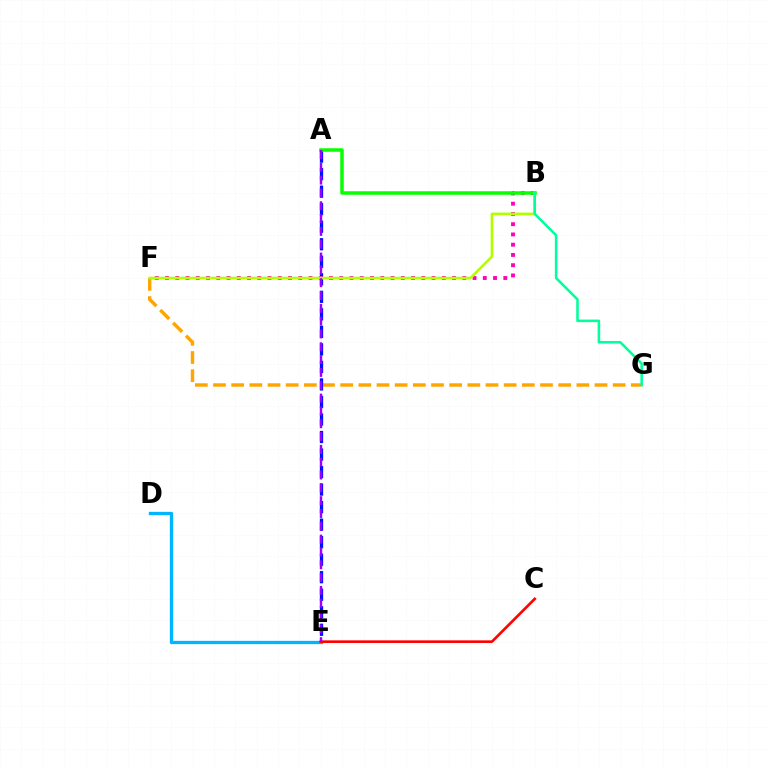{('D', 'E'): [{'color': '#00b5ff', 'line_style': 'solid', 'thickness': 2.39}], ('F', 'G'): [{'color': '#ffa500', 'line_style': 'dashed', 'thickness': 2.47}], ('A', 'E'): [{'color': '#0010ff', 'line_style': 'dashed', 'thickness': 2.38}, {'color': '#9b00ff', 'line_style': 'dashed', 'thickness': 1.74}], ('B', 'F'): [{'color': '#ff00bd', 'line_style': 'dotted', 'thickness': 2.79}, {'color': '#b3ff00', 'line_style': 'solid', 'thickness': 1.92}], ('A', 'B'): [{'color': '#08ff00', 'line_style': 'solid', 'thickness': 2.53}], ('C', 'E'): [{'color': '#ff0000', 'line_style': 'solid', 'thickness': 1.89}], ('B', 'G'): [{'color': '#00ff9d', 'line_style': 'solid', 'thickness': 1.83}]}